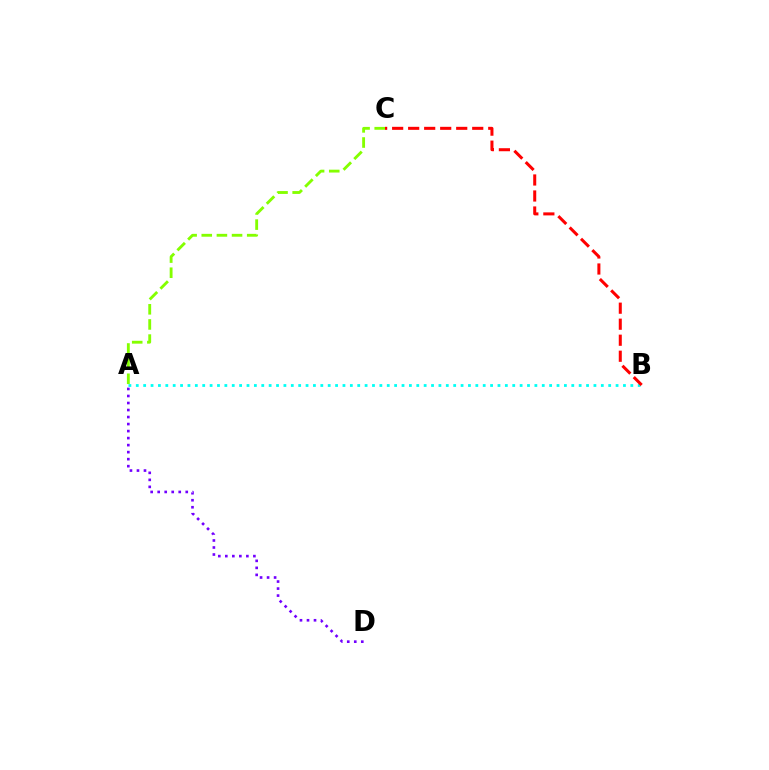{('A', 'D'): [{'color': '#7200ff', 'line_style': 'dotted', 'thickness': 1.91}], ('A', 'B'): [{'color': '#00fff6', 'line_style': 'dotted', 'thickness': 2.01}], ('B', 'C'): [{'color': '#ff0000', 'line_style': 'dashed', 'thickness': 2.18}], ('A', 'C'): [{'color': '#84ff00', 'line_style': 'dashed', 'thickness': 2.06}]}